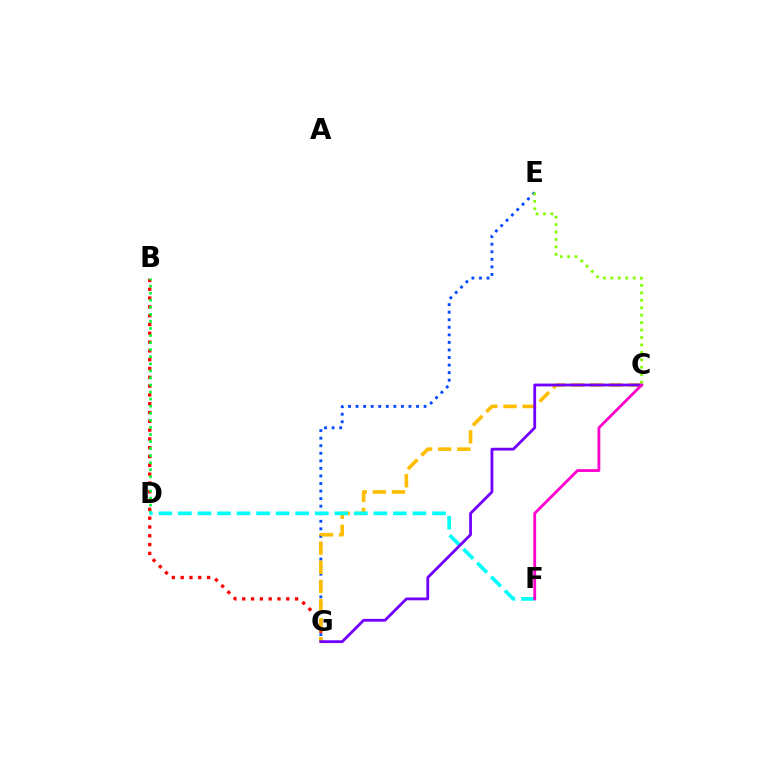{('B', 'G'): [{'color': '#ff0000', 'line_style': 'dotted', 'thickness': 2.39}], ('E', 'G'): [{'color': '#004bff', 'line_style': 'dotted', 'thickness': 2.05}], ('C', 'G'): [{'color': '#ffbd00', 'line_style': 'dashed', 'thickness': 2.6}, {'color': '#7200ff', 'line_style': 'solid', 'thickness': 2.02}], ('B', 'D'): [{'color': '#00ff39', 'line_style': 'dotted', 'thickness': 1.92}], ('D', 'F'): [{'color': '#00fff6', 'line_style': 'dashed', 'thickness': 2.66}], ('C', 'F'): [{'color': '#ff00cf', 'line_style': 'solid', 'thickness': 2.02}], ('C', 'E'): [{'color': '#84ff00', 'line_style': 'dotted', 'thickness': 2.02}]}